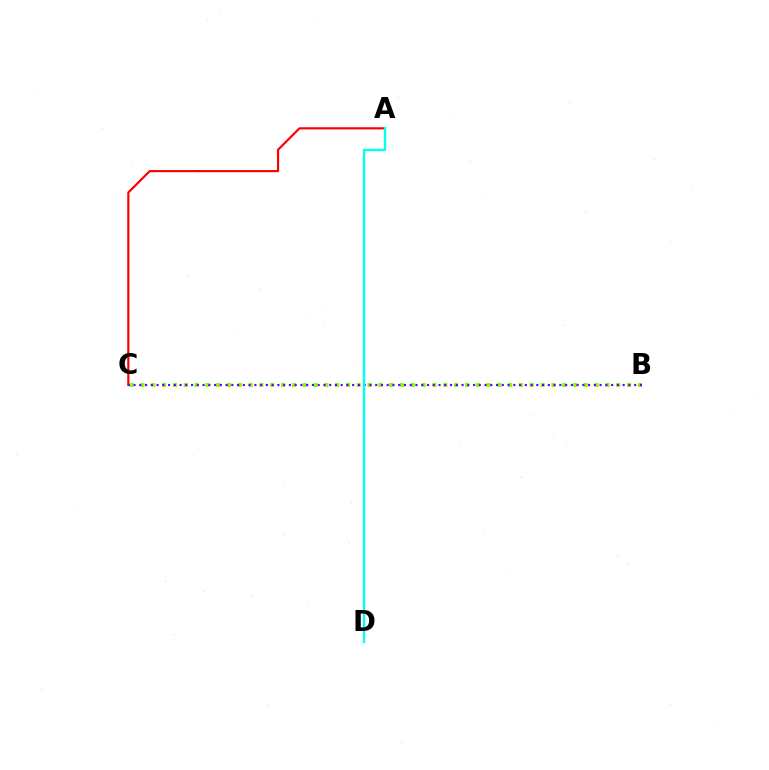{('A', 'C'): [{'color': '#ff0000', 'line_style': 'solid', 'thickness': 1.57}], ('B', 'C'): [{'color': '#84ff00', 'line_style': 'dotted', 'thickness': 2.94}, {'color': '#7200ff', 'line_style': 'dotted', 'thickness': 1.56}], ('A', 'D'): [{'color': '#00fff6', 'line_style': 'solid', 'thickness': 1.69}]}